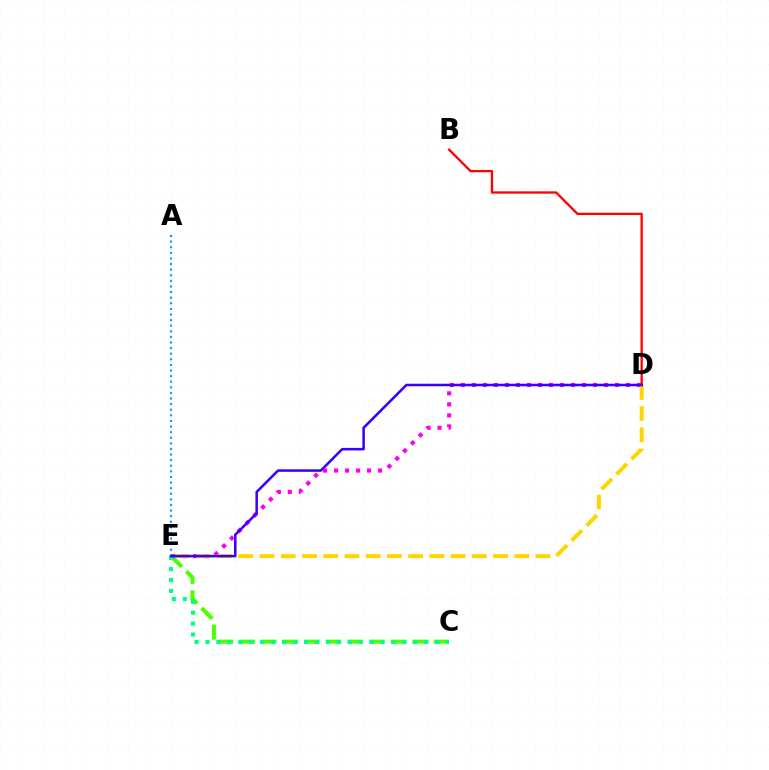{('C', 'E'): [{'color': '#4fff00', 'line_style': 'dashed', 'thickness': 2.93}, {'color': '#00ff86', 'line_style': 'dotted', 'thickness': 2.97}], ('D', 'E'): [{'color': '#ff00ed', 'line_style': 'dotted', 'thickness': 2.99}, {'color': '#ffd500', 'line_style': 'dashed', 'thickness': 2.88}, {'color': '#3700ff', 'line_style': 'solid', 'thickness': 1.82}], ('A', 'E'): [{'color': '#009eff', 'line_style': 'dotted', 'thickness': 1.52}], ('B', 'D'): [{'color': '#ff0000', 'line_style': 'solid', 'thickness': 1.66}]}